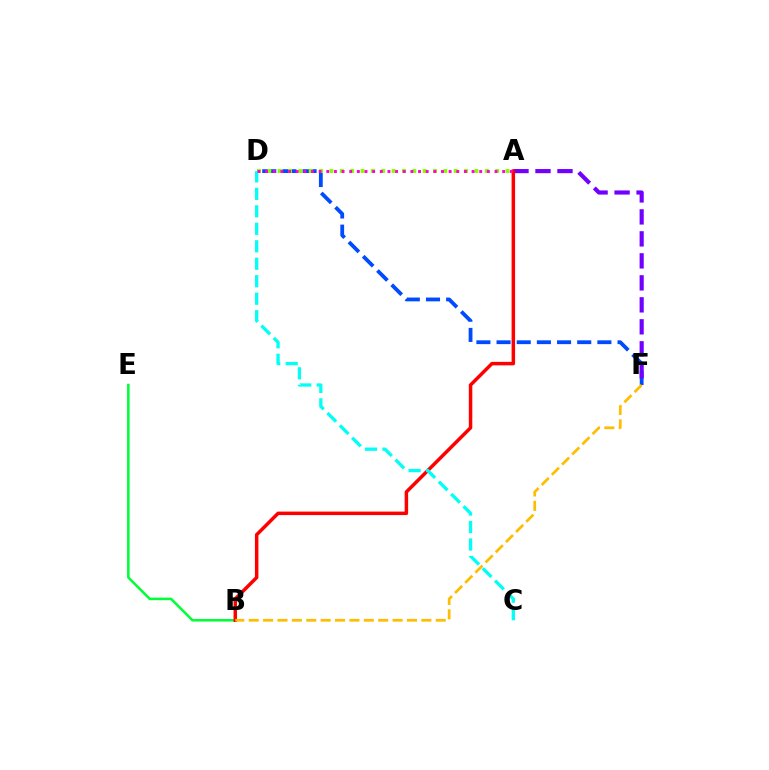{('B', 'E'): [{'color': '#00ff39', 'line_style': 'solid', 'thickness': 1.83}], ('D', 'F'): [{'color': '#004bff', 'line_style': 'dashed', 'thickness': 2.74}], ('A', 'F'): [{'color': '#7200ff', 'line_style': 'dashed', 'thickness': 2.99}], ('A', 'D'): [{'color': '#84ff00', 'line_style': 'dotted', 'thickness': 2.81}, {'color': '#ff00cf', 'line_style': 'dotted', 'thickness': 2.08}], ('A', 'B'): [{'color': '#ff0000', 'line_style': 'solid', 'thickness': 2.51}], ('C', 'D'): [{'color': '#00fff6', 'line_style': 'dashed', 'thickness': 2.37}], ('B', 'F'): [{'color': '#ffbd00', 'line_style': 'dashed', 'thickness': 1.95}]}